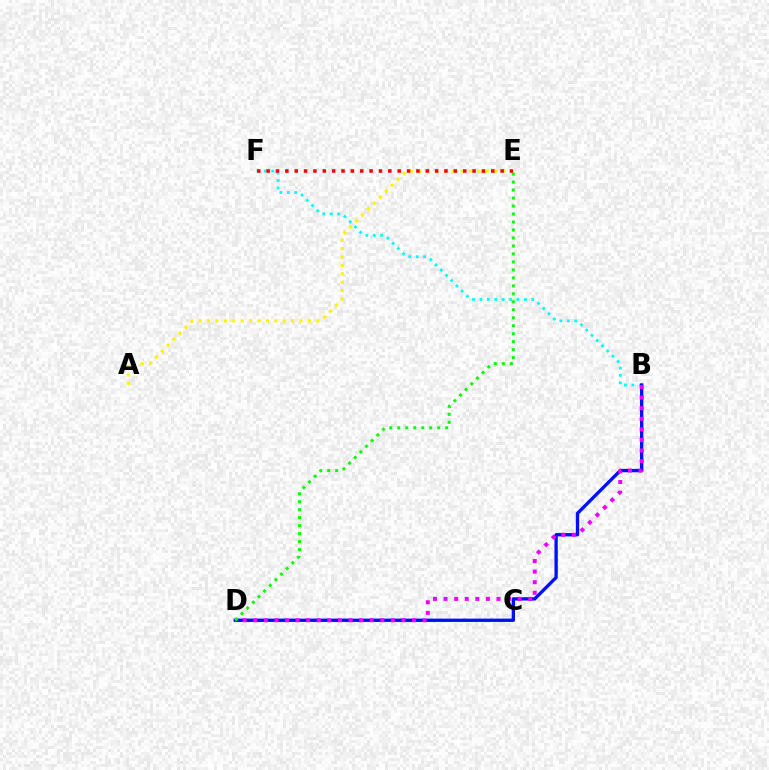{('B', 'F'): [{'color': '#00fff6', 'line_style': 'dotted', 'thickness': 2.01}], ('A', 'E'): [{'color': '#fcf500', 'line_style': 'dotted', 'thickness': 2.28}], ('B', 'D'): [{'color': '#0010ff', 'line_style': 'solid', 'thickness': 2.4}, {'color': '#ee00ff', 'line_style': 'dotted', 'thickness': 2.88}], ('D', 'E'): [{'color': '#08ff00', 'line_style': 'dotted', 'thickness': 2.17}], ('E', 'F'): [{'color': '#ff0000', 'line_style': 'dotted', 'thickness': 2.54}]}